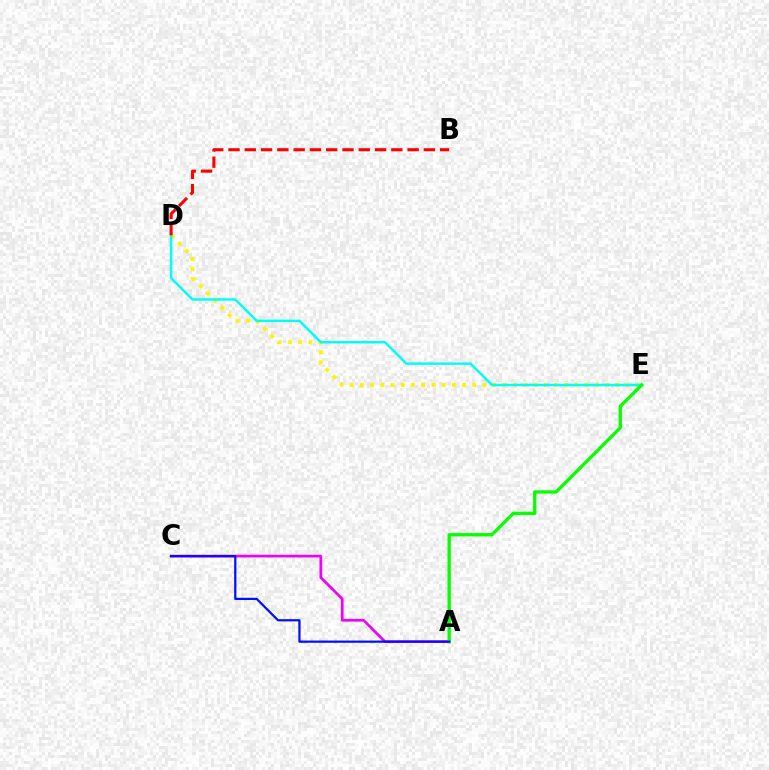{('D', 'E'): [{'color': '#fcf500', 'line_style': 'dotted', 'thickness': 2.78}, {'color': '#00fff6', 'line_style': 'solid', 'thickness': 1.79}], ('A', 'C'): [{'color': '#ee00ff', 'line_style': 'solid', 'thickness': 1.94}, {'color': '#0010ff', 'line_style': 'solid', 'thickness': 1.61}], ('A', 'E'): [{'color': '#08ff00', 'line_style': 'solid', 'thickness': 2.4}], ('B', 'D'): [{'color': '#ff0000', 'line_style': 'dashed', 'thickness': 2.21}]}